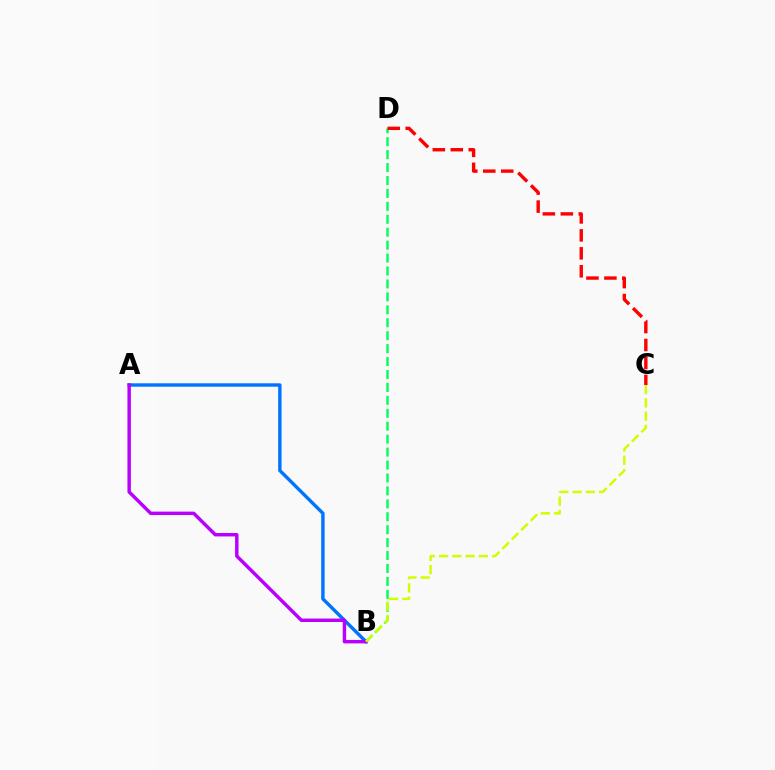{('B', 'D'): [{'color': '#00ff5c', 'line_style': 'dashed', 'thickness': 1.76}], ('C', 'D'): [{'color': '#ff0000', 'line_style': 'dashed', 'thickness': 2.44}], ('A', 'B'): [{'color': '#0074ff', 'line_style': 'solid', 'thickness': 2.45}, {'color': '#b900ff', 'line_style': 'solid', 'thickness': 2.48}], ('B', 'C'): [{'color': '#d1ff00', 'line_style': 'dashed', 'thickness': 1.8}]}